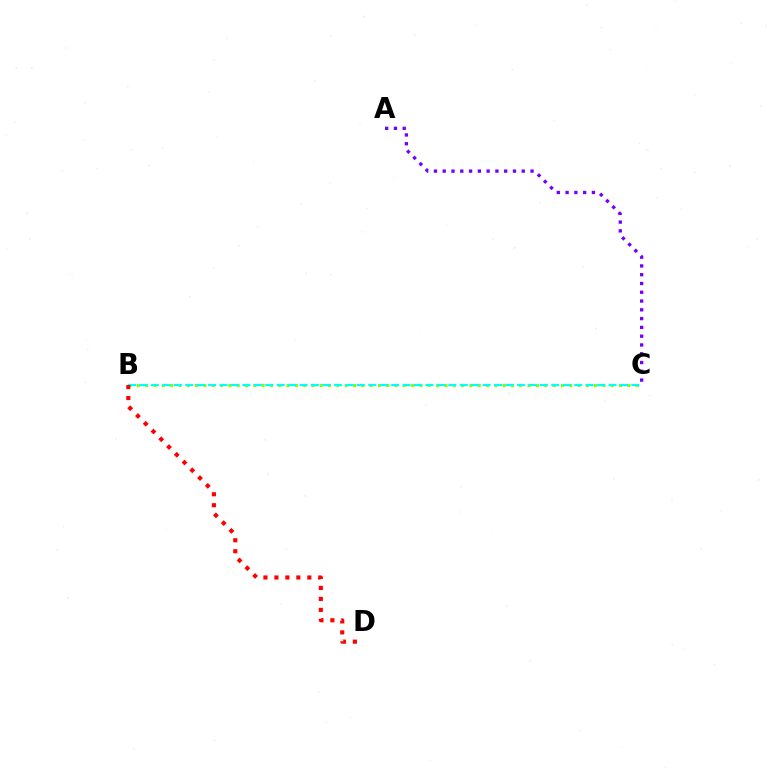{('B', 'C'): [{'color': '#84ff00', 'line_style': 'dotted', 'thickness': 2.26}, {'color': '#00fff6', 'line_style': 'dashed', 'thickness': 1.55}], ('B', 'D'): [{'color': '#ff0000', 'line_style': 'dotted', 'thickness': 2.98}], ('A', 'C'): [{'color': '#7200ff', 'line_style': 'dotted', 'thickness': 2.39}]}